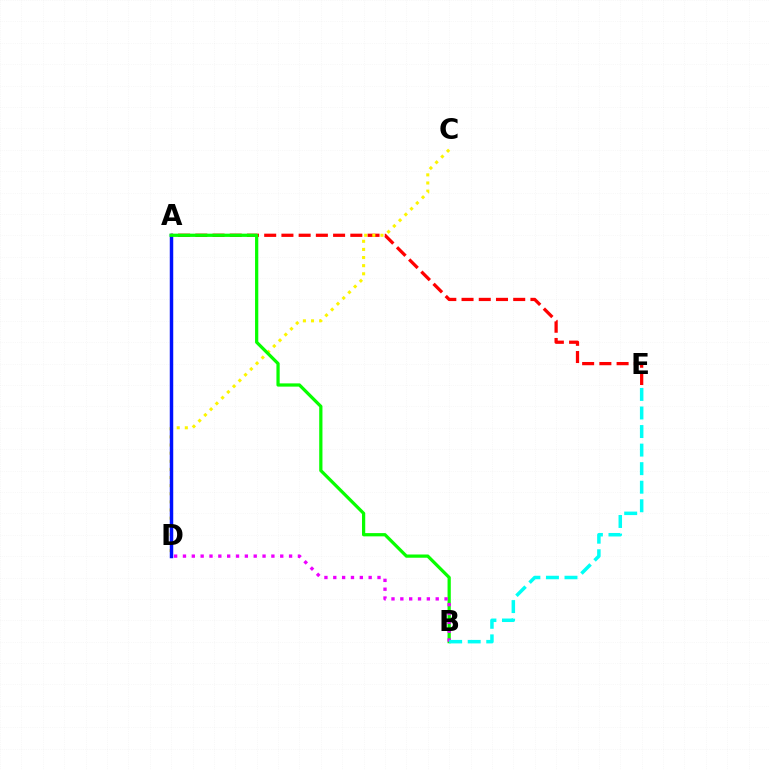{('A', 'E'): [{'color': '#ff0000', 'line_style': 'dashed', 'thickness': 2.34}], ('C', 'D'): [{'color': '#fcf500', 'line_style': 'dotted', 'thickness': 2.21}], ('A', 'D'): [{'color': '#0010ff', 'line_style': 'solid', 'thickness': 2.49}], ('A', 'B'): [{'color': '#08ff00', 'line_style': 'solid', 'thickness': 2.33}], ('B', 'D'): [{'color': '#ee00ff', 'line_style': 'dotted', 'thickness': 2.4}], ('B', 'E'): [{'color': '#00fff6', 'line_style': 'dashed', 'thickness': 2.52}]}